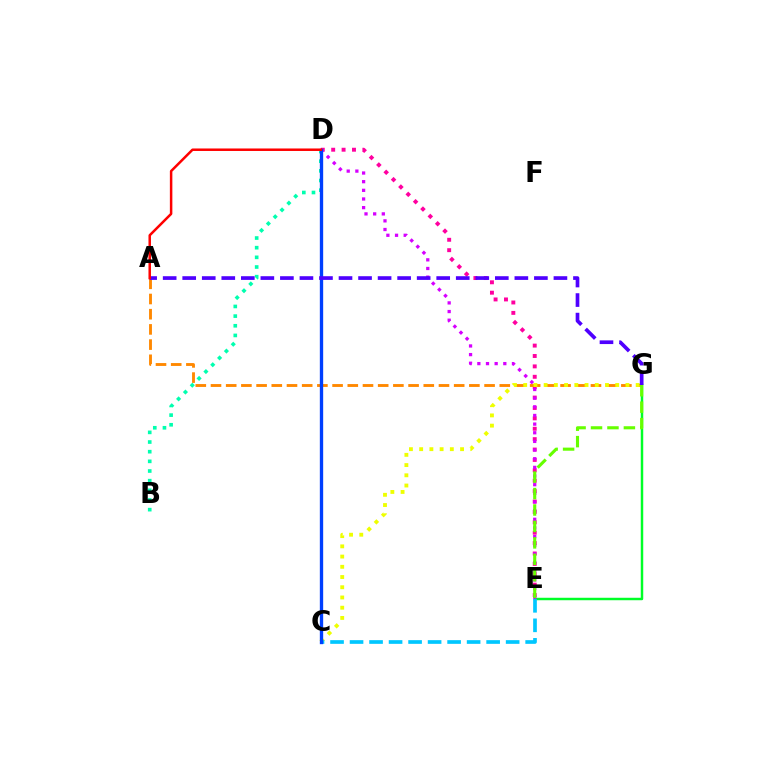{('E', 'G'): [{'color': '#00ff27', 'line_style': 'solid', 'thickness': 1.78}, {'color': '#66ff00', 'line_style': 'dashed', 'thickness': 2.23}], ('D', 'E'): [{'color': '#ff00a0', 'line_style': 'dotted', 'thickness': 2.82}, {'color': '#d600ff', 'line_style': 'dotted', 'thickness': 2.35}], ('A', 'G'): [{'color': '#ff8800', 'line_style': 'dashed', 'thickness': 2.06}, {'color': '#4f00ff', 'line_style': 'dashed', 'thickness': 2.65}], ('C', 'G'): [{'color': '#eeff00', 'line_style': 'dotted', 'thickness': 2.78}], ('C', 'E'): [{'color': '#00c7ff', 'line_style': 'dashed', 'thickness': 2.65}], ('B', 'D'): [{'color': '#00ffaf', 'line_style': 'dotted', 'thickness': 2.62}], ('C', 'D'): [{'color': '#003fff', 'line_style': 'solid', 'thickness': 2.4}], ('A', 'D'): [{'color': '#ff0000', 'line_style': 'solid', 'thickness': 1.8}]}